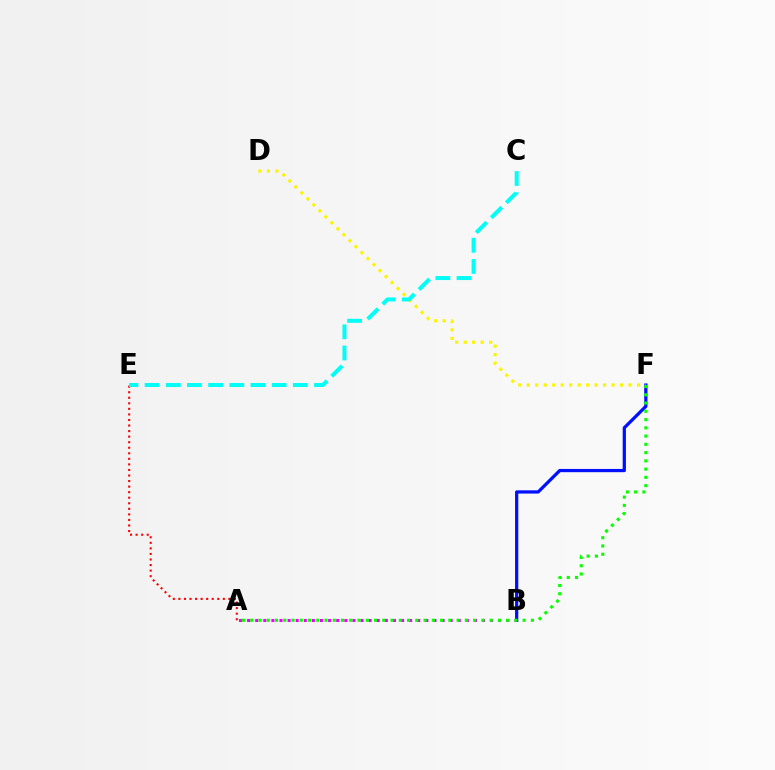{('A', 'B'): [{'color': '#ee00ff', 'line_style': 'dotted', 'thickness': 2.2}], ('B', 'F'): [{'color': '#0010ff', 'line_style': 'solid', 'thickness': 2.33}], ('A', 'E'): [{'color': '#ff0000', 'line_style': 'dotted', 'thickness': 1.51}], ('D', 'F'): [{'color': '#fcf500', 'line_style': 'dotted', 'thickness': 2.3}], ('A', 'F'): [{'color': '#08ff00', 'line_style': 'dotted', 'thickness': 2.24}], ('C', 'E'): [{'color': '#00fff6', 'line_style': 'dashed', 'thickness': 2.88}]}